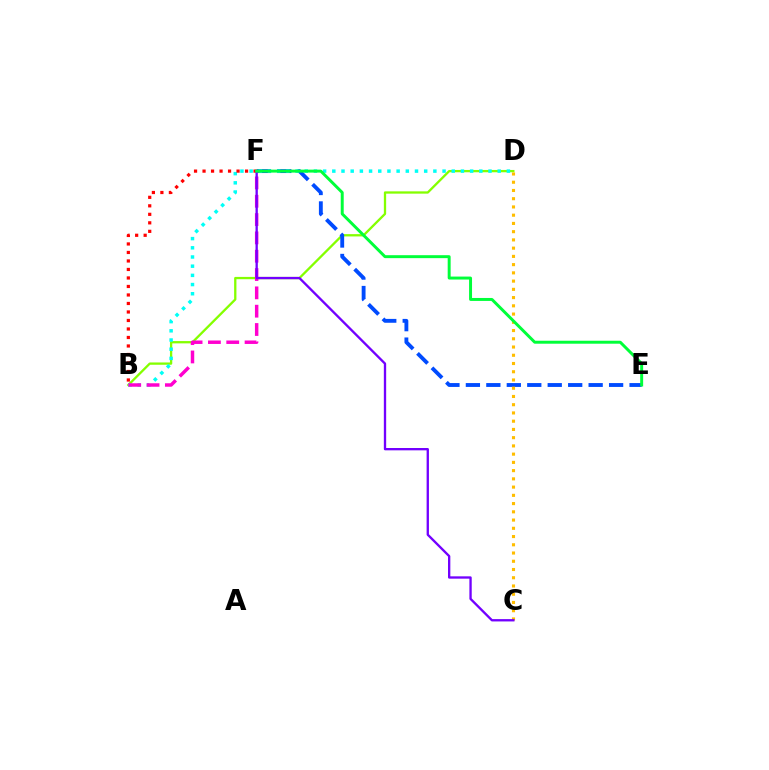{('B', 'D'): [{'color': '#84ff00', 'line_style': 'solid', 'thickness': 1.66}, {'color': '#00fff6', 'line_style': 'dotted', 'thickness': 2.5}], ('E', 'F'): [{'color': '#004bff', 'line_style': 'dashed', 'thickness': 2.78}, {'color': '#00ff39', 'line_style': 'solid', 'thickness': 2.13}], ('B', 'F'): [{'color': '#ff0000', 'line_style': 'dotted', 'thickness': 2.31}, {'color': '#ff00cf', 'line_style': 'dashed', 'thickness': 2.49}], ('C', 'D'): [{'color': '#ffbd00', 'line_style': 'dotted', 'thickness': 2.24}], ('C', 'F'): [{'color': '#7200ff', 'line_style': 'solid', 'thickness': 1.68}]}